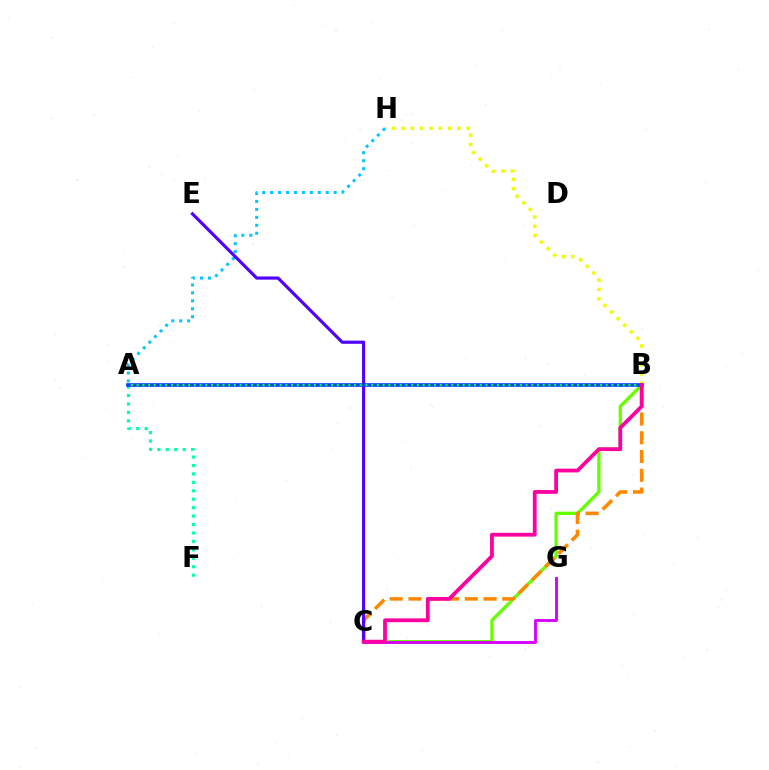{('A', 'B'): [{'color': '#ff0000', 'line_style': 'dashed', 'thickness': 1.54}, {'color': '#003fff', 'line_style': 'solid', 'thickness': 2.61}, {'color': '#00ff27', 'line_style': 'dotted', 'thickness': 1.55}], ('B', 'H'): [{'color': '#eeff00', 'line_style': 'dotted', 'thickness': 2.53}], ('A', 'F'): [{'color': '#00ffaf', 'line_style': 'dotted', 'thickness': 2.29}], ('B', 'C'): [{'color': '#66ff00', 'line_style': 'solid', 'thickness': 2.38}, {'color': '#ff8800', 'line_style': 'dashed', 'thickness': 2.55}, {'color': '#ff00a0', 'line_style': 'solid', 'thickness': 2.73}], ('A', 'H'): [{'color': '#00c7ff', 'line_style': 'dotted', 'thickness': 2.16}], ('C', 'E'): [{'color': '#4f00ff', 'line_style': 'solid', 'thickness': 2.27}], ('C', 'G'): [{'color': '#d600ff', 'line_style': 'solid', 'thickness': 2.07}]}